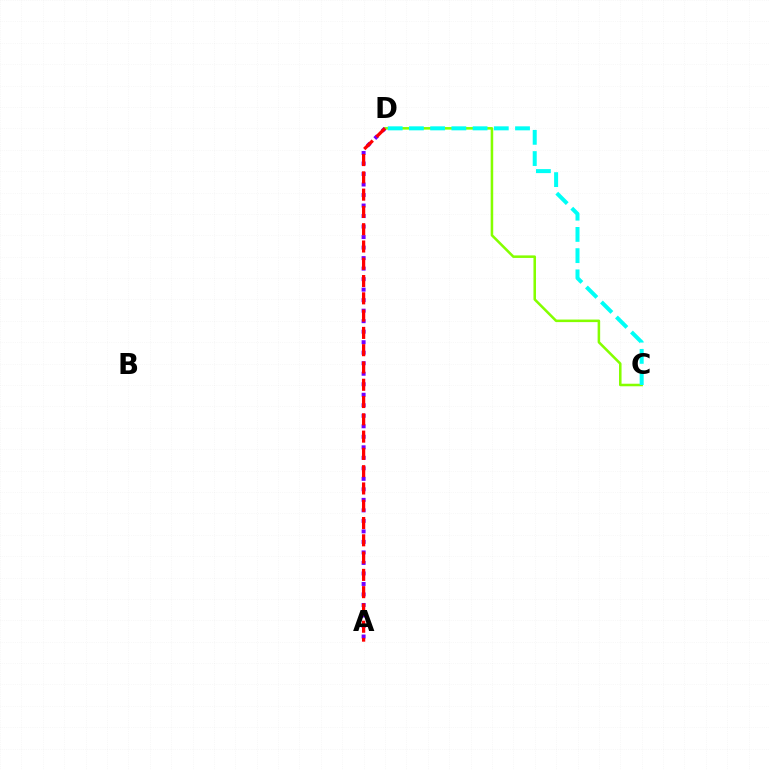{('C', 'D'): [{'color': '#84ff00', 'line_style': 'solid', 'thickness': 1.83}, {'color': '#00fff6', 'line_style': 'dashed', 'thickness': 2.88}], ('A', 'D'): [{'color': '#7200ff', 'line_style': 'dotted', 'thickness': 2.86}, {'color': '#ff0000', 'line_style': 'dashed', 'thickness': 2.35}]}